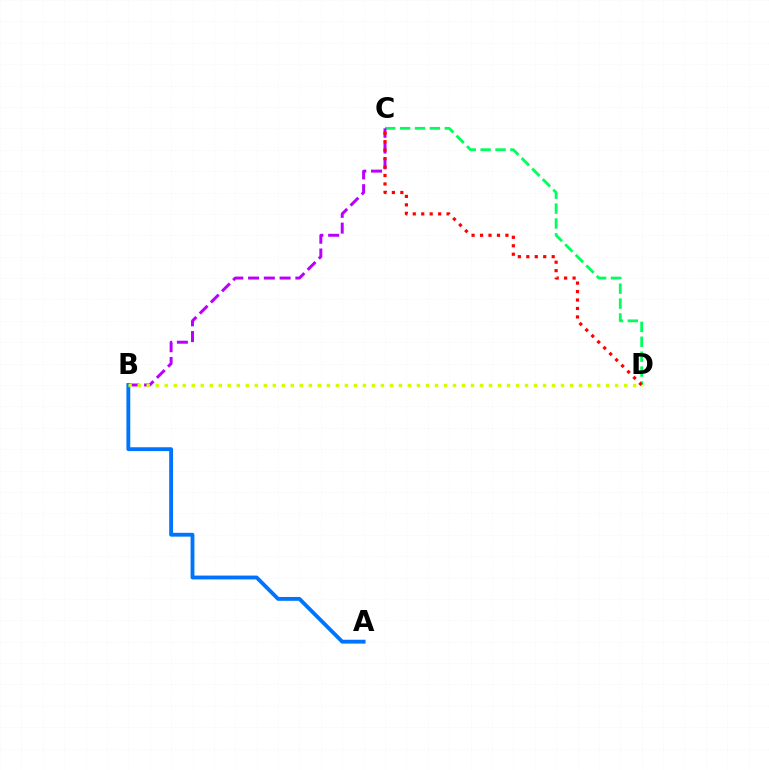{('C', 'D'): [{'color': '#00ff5c', 'line_style': 'dashed', 'thickness': 2.02}, {'color': '#ff0000', 'line_style': 'dotted', 'thickness': 2.3}], ('B', 'C'): [{'color': '#b900ff', 'line_style': 'dashed', 'thickness': 2.14}], ('A', 'B'): [{'color': '#0074ff', 'line_style': 'solid', 'thickness': 2.77}], ('B', 'D'): [{'color': '#d1ff00', 'line_style': 'dotted', 'thickness': 2.45}]}